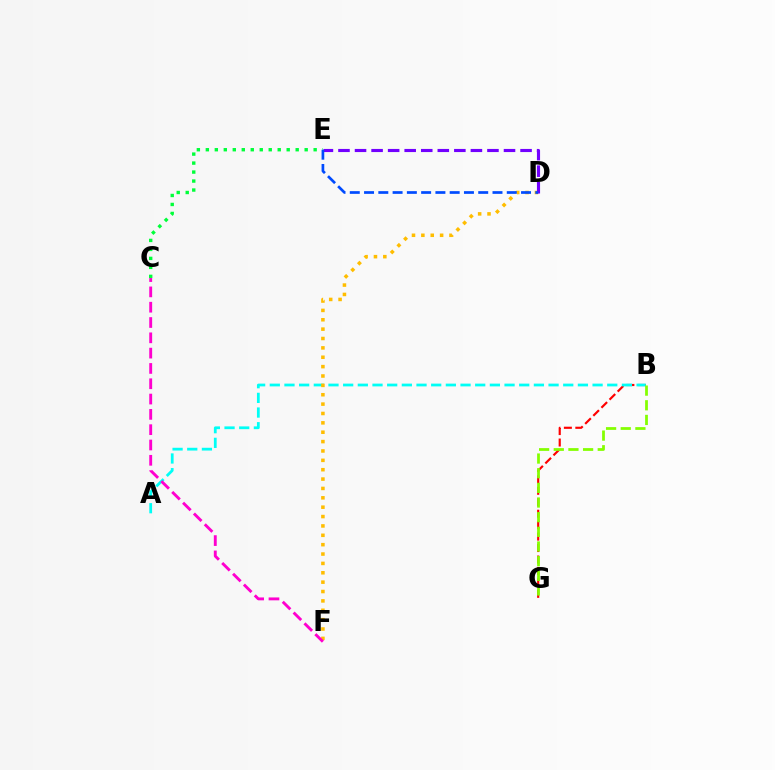{('C', 'E'): [{'color': '#00ff39', 'line_style': 'dotted', 'thickness': 2.44}], ('B', 'G'): [{'color': '#ff0000', 'line_style': 'dashed', 'thickness': 1.56}, {'color': '#84ff00', 'line_style': 'dashed', 'thickness': 1.99}], ('A', 'B'): [{'color': '#00fff6', 'line_style': 'dashed', 'thickness': 1.99}], ('D', 'F'): [{'color': '#ffbd00', 'line_style': 'dotted', 'thickness': 2.55}], ('D', 'E'): [{'color': '#7200ff', 'line_style': 'dashed', 'thickness': 2.25}, {'color': '#004bff', 'line_style': 'dashed', 'thickness': 1.94}], ('C', 'F'): [{'color': '#ff00cf', 'line_style': 'dashed', 'thickness': 2.08}]}